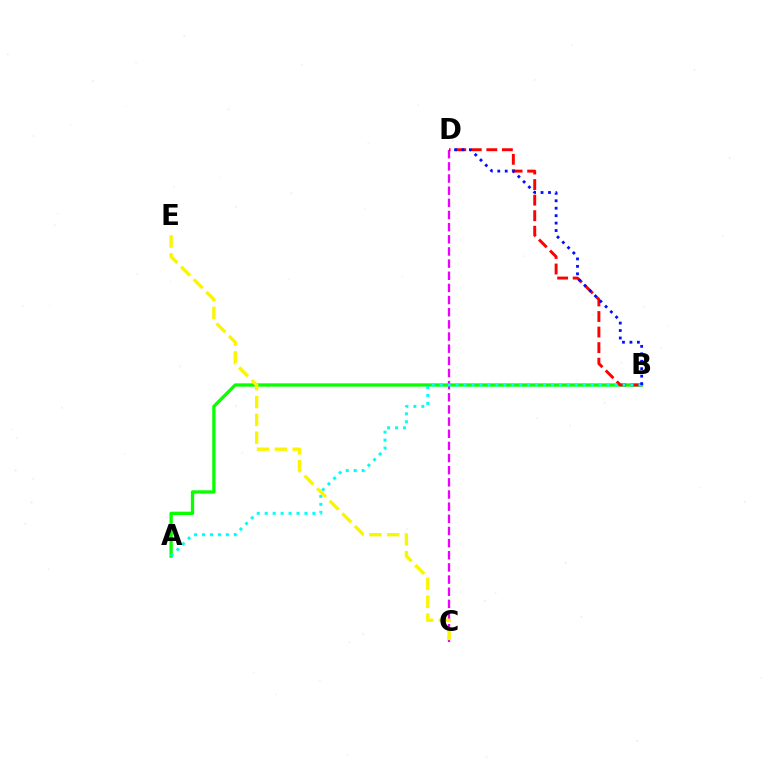{('A', 'B'): [{'color': '#08ff00', 'line_style': 'solid', 'thickness': 2.38}, {'color': '#00fff6', 'line_style': 'dotted', 'thickness': 2.16}], ('C', 'D'): [{'color': '#ee00ff', 'line_style': 'dashed', 'thickness': 1.65}], ('B', 'D'): [{'color': '#ff0000', 'line_style': 'dashed', 'thickness': 2.11}, {'color': '#0010ff', 'line_style': 'dotted', 'thickness': 2.02}], ('C', 'E'): [{'color': '#fcf500', 'line_style': 'dashed', 'thickness': 2.42}]}